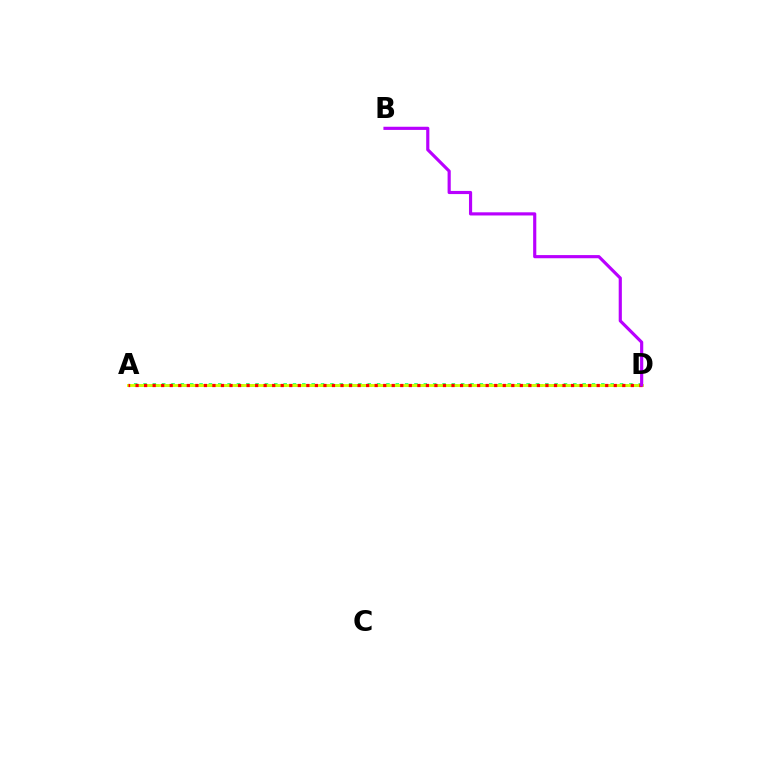{('A', 'D'): [{'color': '#0074ff', 'line_style': 'dashed', 'thickness': 1.93}, {'color': '#00ff5c', 'line_style': 'dotted', 'thickness': 2.54}, {'color': '#d1ff00', 'line_style': 'solid', 'thickness': 2.04}, {'color': '#ff0000', 'line_style': 'dotted', 'thickness': 2.32}], ('B', 'D'): [{'color': '#b900ff', 'line_style': 'solid', 'thickness': 2.27}]}